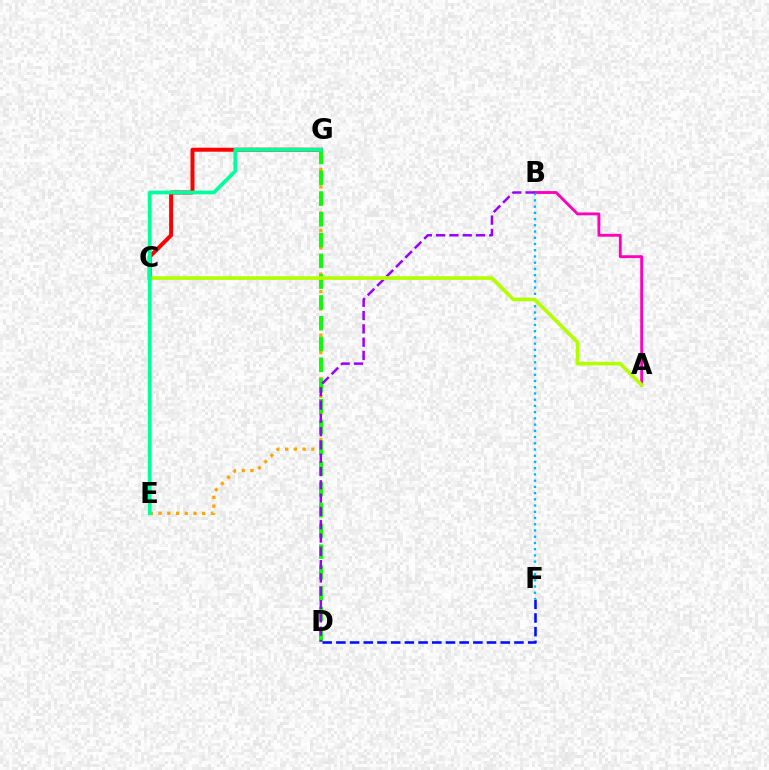{('A', 'B'): [{'color': '#ff00bd', 'line_style': 'solid', 'thickness': 2.06}], ('C', 'G'): [{'color': '#ff0000', 'line_style': 'solid', 'thickness': 2.86}], ('E', 'G'): [{'color': '#ffa500', 'line_style': 'dotted', 'thickness': 2.37}, {'color': '#00ff9d', 'line_style': 'solid', 'thickness': 2.7}], ('D', 'G'): [{'color': '#08ff00', 'line_style': 'dashed', 'thickness': 2.82}], ('B', 'D'): [{'color': '#9b00ff', 'line_style': 'dashed', 'thickness': 1.81}], ('B', 'F'): [{'color': '#00b5ff', 'line_style': 'dotted', 'thickness': 1.69}], ('D', 'F'): [{'color': '#0010ff', 'line_style': 'dashed', 'thickness': 1.86}], ('A', 'C'): [{'color': '#b3ff00', 'line_style': 'solid', 'thickness': 2.65}]}